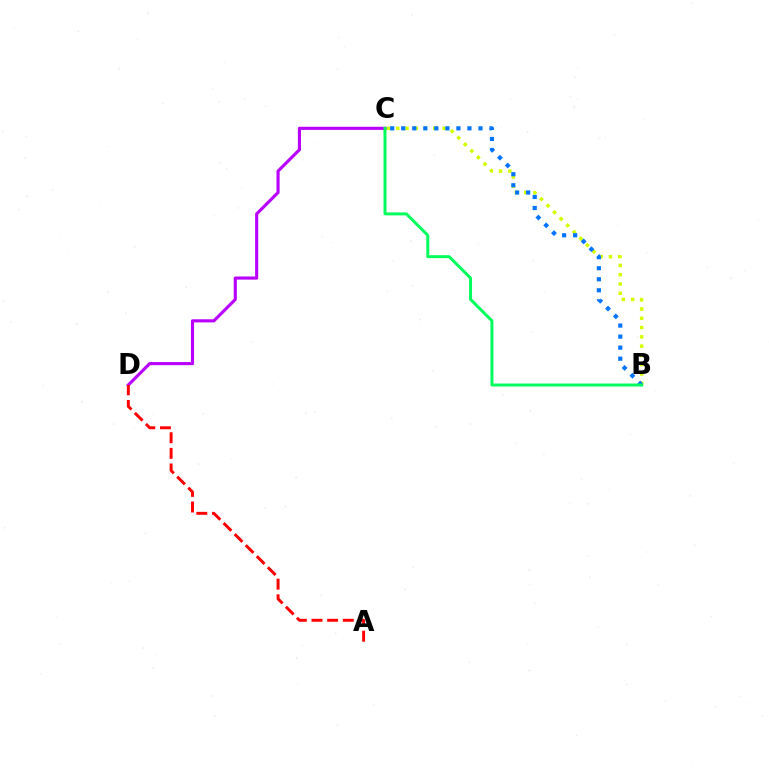{('B', 'C'): [{'color': '#d1ff00', 'line_style': 'dotted', 'thickness': 2.52}, {'color': '#0074ff', 'line_style': 'dotted', 'thickness': 3.0}, {'color': '#00ff5c', 'line_style': 'solid', 'thickness': 2.15}], ('C', 'D'): [{'color': '#b900ff', 'line_style': 'solid', 'thickness': 2.25}], ('A', 'D'): [{'color': '#ff0000', 'line_style': 'dashed', 'thickness': 2.12}]}